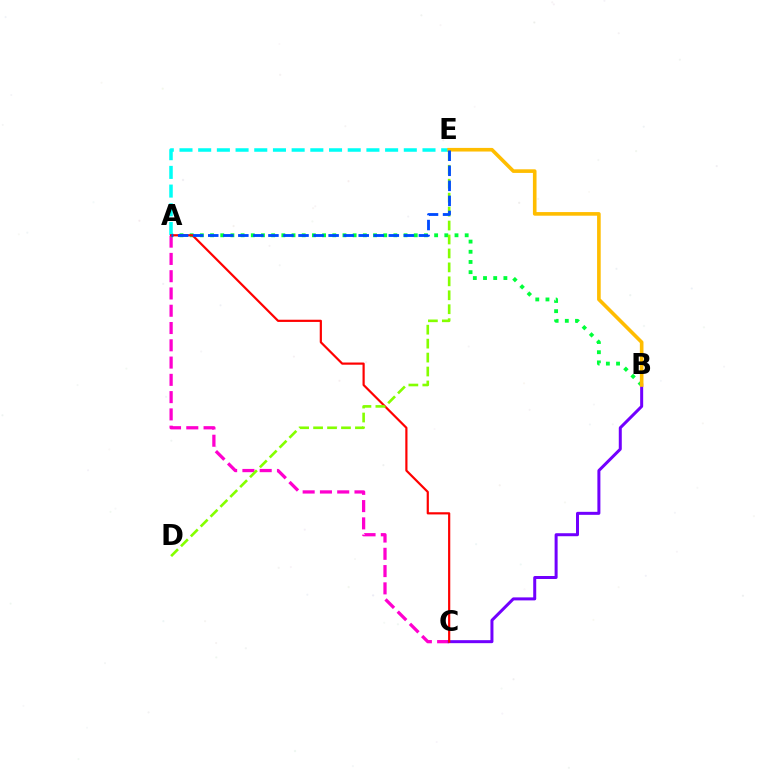{('A', 'C'): [{'color': '#ff00cf', 'line_style': 'dashed', 'thickness': 2.35}, {'color': '#ff0000', 'line_style': 'solid', 'thickness': 1.58}], ('A', 'B'): [{'color': '#00ff39', 'line_style': 'dotted', 'thickness': 2.77}], ('A', 'E'): [{'color': '#00fff6', 'line_style': 'dashed', 'thickness': 2.54}, {'color': '#004bff', 'line_style': 'dashed', 'thickness': 2.04}], ('B', 'C'): [{'color': '#7200ff', 'line_style': 'solid', 'thickness': 2.16}], ('B', 'E'): [{'color': '#ffbd00', 'line_style': 'solid', 'thickness': 2.61}], ('D', 'E'): [{'color': '#84ff00', 'line_style': 'dashed', 'thickness': 1.89}]}